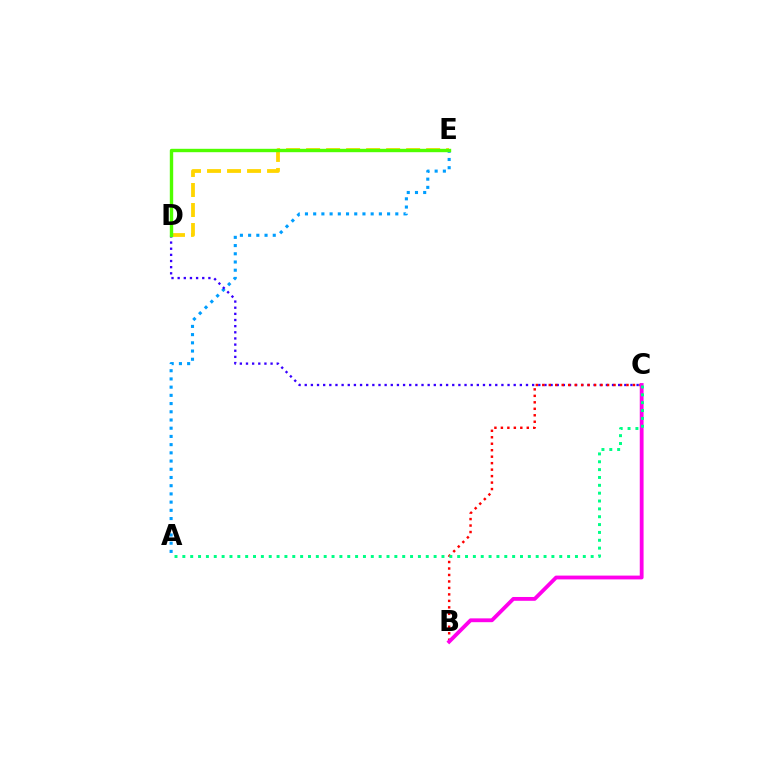{('A', 'E'): [{'color': '#009eff', 'line_style': 'dotted', 'thickness': 2.23}], ('C', 'D'): [{'color': '#3700ff', 'line_style': 'dotted', 'thickness': 1.67}], ('B', 'C'): [{'color': '#ff0000', 'line_style': 'dotted', 'thickness': 1.76}, {'color': '#ff00ed', 'line_style': 'solid', 'thickness': 2.75}], ('D', 'E'): [{'color': '#ffd500', 'line_style': 'dashed', 'thickness': 2.72}, {'color': '#4fff00', 'line_style': 'solid', 'thickness': 2.44}], ('A', 'C'): [{'color': '#00ff86', 'line_style': 'dotted', 'thickness': 2.13}]}